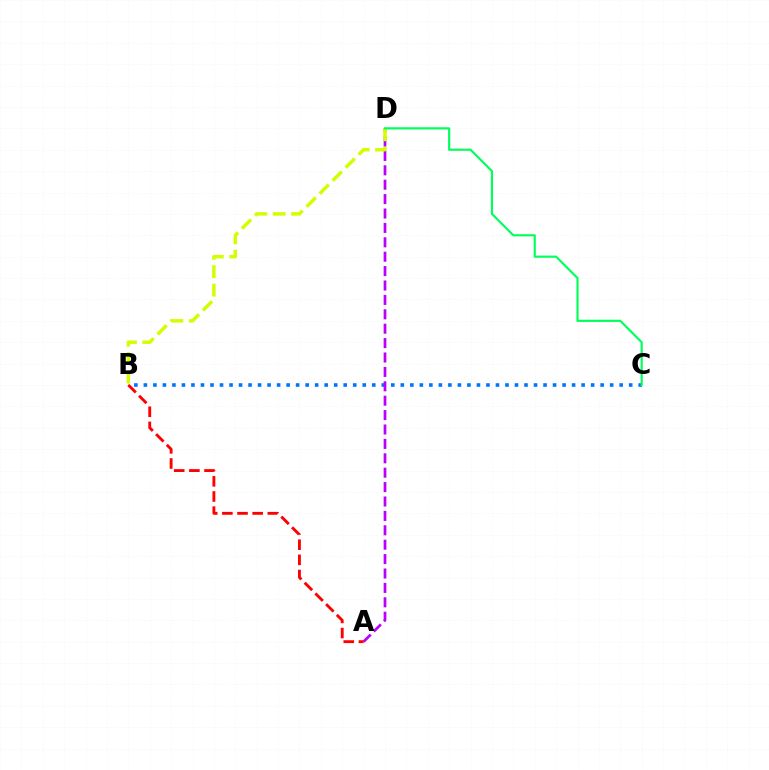{('B', 'C'): [{'color': '#0074ff', 'line_style': 'dotted', 'thickness': 2.59}], ('A', 'D'): [{'color': '#b900ff', 'line_style': 'dashed', 'thickness': 1.96}], ('B', 'D'): [{'color': '#d1ff00', 'line_style': 'dashed', 'thickness': 2.5}], ('A', 'B'): [{'color': '#ff0000', 'line_style': 'dashed', 'thickness': 2.06}], ('C', 'D'): [{'color': '#00ff5c', 'line_style': 'solid', 'thickness': 1.55}]}